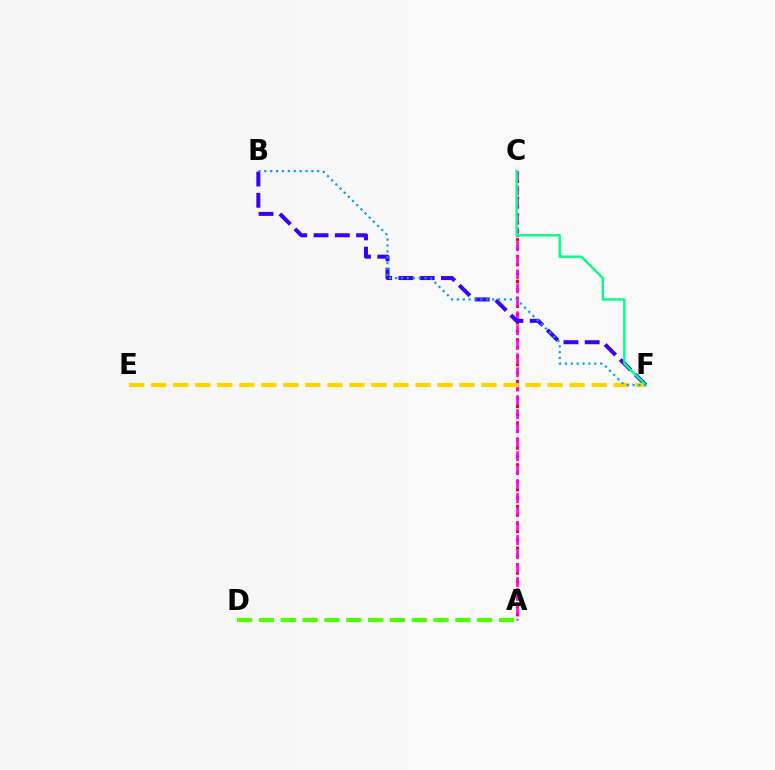{('A', 'C'): [{'color': '#ff0000', 'line_style': 'dotted', 'thickness': 2.26}, {'color': '#ff00ed', 'line_style': 'dashed', 'thickness': 1.9}], ('A', 'D'): [{'color': '#4fff00', 'line_style': 'dashed', 'thickness': 2.97}], ('B', 'F'): [{'color': '#3700ff', 'line_style': 'dashed', 'thickness': 2.89}, {'color': '#009eff', 'line_style': 'dotted', 'thickness': 1.6}], ('E', 'F'): [{'color': '#ffd500', 'line_style': 'dashed', 'thickness': 2.99}], ('C', 'F'): [{'color': '#00ff86', 'line_style': 'solid', 'thickness': 1.71}]}